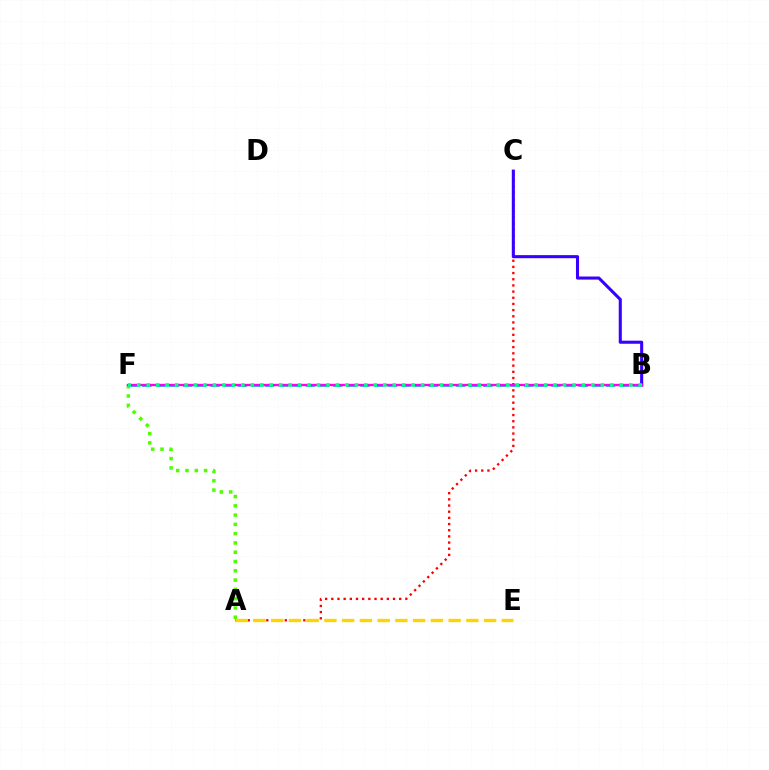{('A', 'C'): [{'color': '#ff0000', 'line_style': 'dotted', 'thickness': 1.68}], ('B', 'F'): [{'color': '#009eff', 'line_style': 'dashed', 'thickness': 1.85}, {'color': '#ff00ed', 'line_style': 'solid', 'thickness': 1.7}, {'color': '#00ff86', 'line_style': 'dotted', 'thickness': 2.57}], ('A', 'F'): [{'color': '#4fff00', 'line_style': 'dotted', 'thickness': 2.52}], ('B', 'C'): [{'color': '#3700ff', 'line_style': 'solid', 'thickness': 2.22}], ('A', 'E'): [{'color': '#ffd500', 'line_style': 'dashed', 'thickness': 2.41}]}